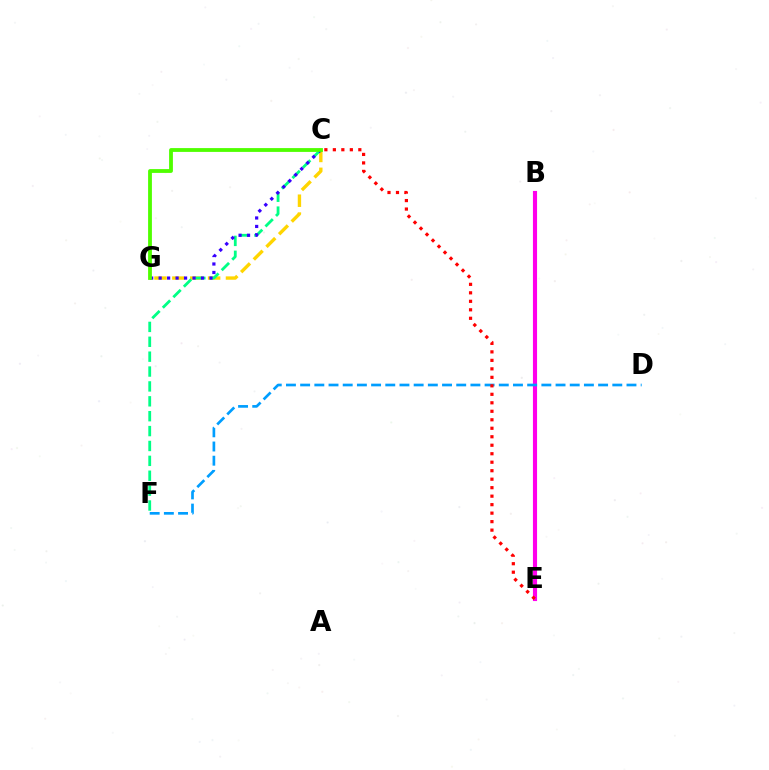{('B', 'E'): [{'color': '#ff00ed', 'line_style': 'solid', 'thickness': 2.97}], ('D', 'F'): [{'color': '#009eff', 'line_style': 'dashed', 'thickness': 1.93}], ('C', 'G'): [{'color': '#ffd500', 'line_style': 'dashed', 'thickness': 2.43}, {'color': '#3700ff', 'line_style': 'dotted', 'thickness': 2.3}, {'color': '#4fff00', 'line_style': 'solid', 'thickness': 2.74}], ('C', 'E'): [{'color': '#ff0000', 'line_style': 'dotted', 'thickness': 2.31}], ('C', 'F'): [{'color': '#00ff86', 'line_style': 'dashed', 'thickness': 2.02}]}